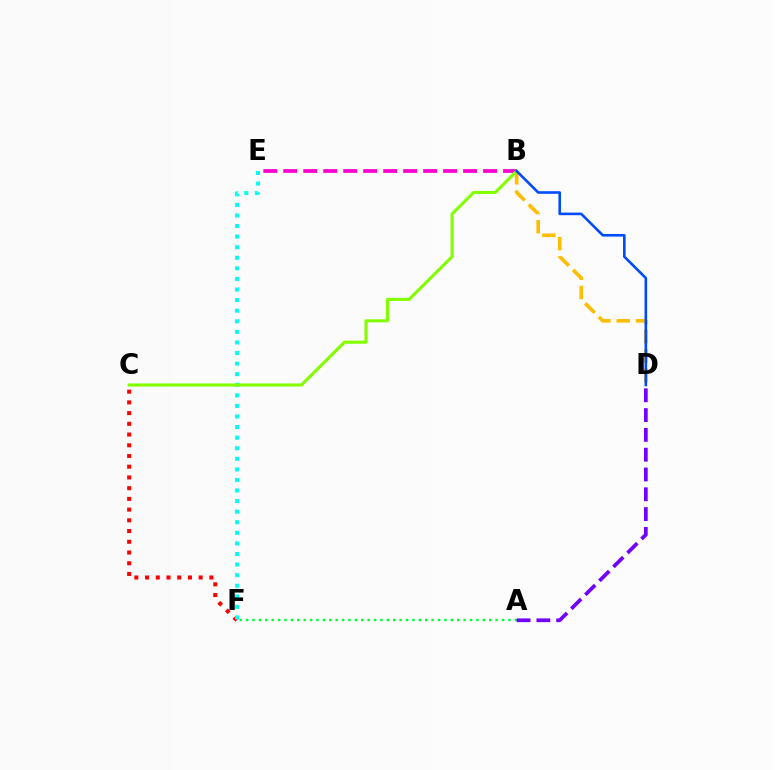{('C', 'F'): [{'color': '#ff0000', 'line_style': 'dotted', 'thickness': 2.91}], ('B', 'D'): [{'color': '#ffbd00', 'line_style': 'dashed', 'thickness': 2.62}, {'color': '#004bff', 'line_style': 'solid', 'thickness': 1.88}], ('E', 'F'): [{'color': '#00fff6', 'line_style': 'dotted', 'thickness': 2.87}], ('A', 'F'): [{'color': '#00ff39', 'line_style': 'dotted', 'thickness': 1.74}], ('B', 'E'): [{'color': '#ff00cf', 'line_style': 'dashed', 'thickness': 2.71}], ('B', 'C'): [{'color': '#84ff00', 'line_style': 'solid', 'thickness': 2.23}], ('A', 'D'): [{'color': '#7200ff', 'line_style': 'dashed', 'thickness': 2.69}]}